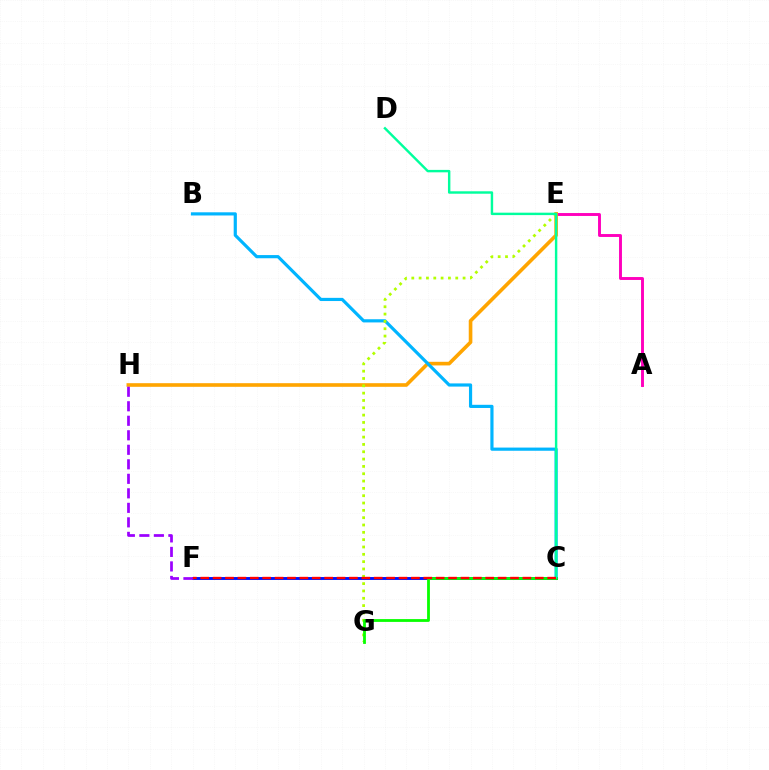{('A', 'E'): [{'color': '#ff00bd', 'line_style': 'solid', 'thickness': 2.1}], ('E', 'H'): [{'color': '#ffa500', 'line_style': 'solid', 'thickness': 2.61}], ('B', 'C'): [{'color': '#00b5ff', 'line_style': 'solid', 'thickness': 2.29}], ('C', 'F'): [{'color': '#0010ff', 'line_style': 'solid', 'thickness': 2.09}, {'color': '#ff0000', 'line_style': 'dashed', 'thickness': 1.68}], ('E', 'G'): [{'color': '#b3ff00', 'line_style': 'dotted', 'thickness': 1.99}], ('C', 'G'): [{'color': '#08ff00', 'line_style': 'solid', 'thickness': 2.02}], ('F', 'H'): [{'color': '#9b00ff', 'line_style': 'dashed', 'thickness': 1.97}], ('C', 'D'): [{'color': '#00ff9d', 'line_style': 'solid', 'thickness': 1.75}]}